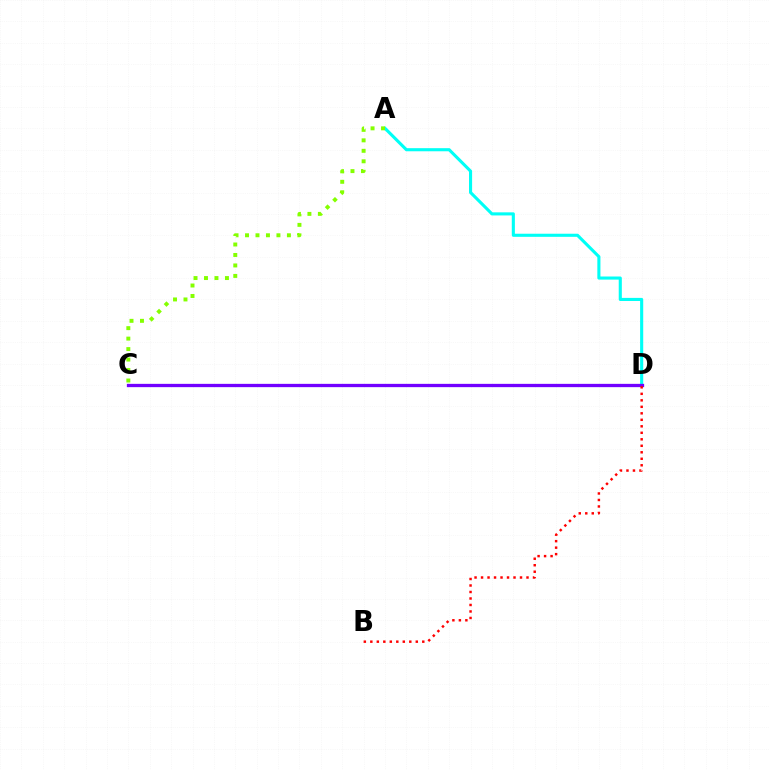{('A', 'D'): [{'color': '#00fff6', 'line_style': 'solid', 'thickness': 2.23}], ('C', 'D'): [{'color': '#7200ff', 'line_style': 'solid', 'thickness': 2.37}], ('A', 'C'): [{'color': '#84ff00', 'line_style': 'dotted', 'thickness': 2.85}], ('B', 'D'): [{'color': '#ff0000', 'line_style': 'dotted', 'thickness': 1.76}]}